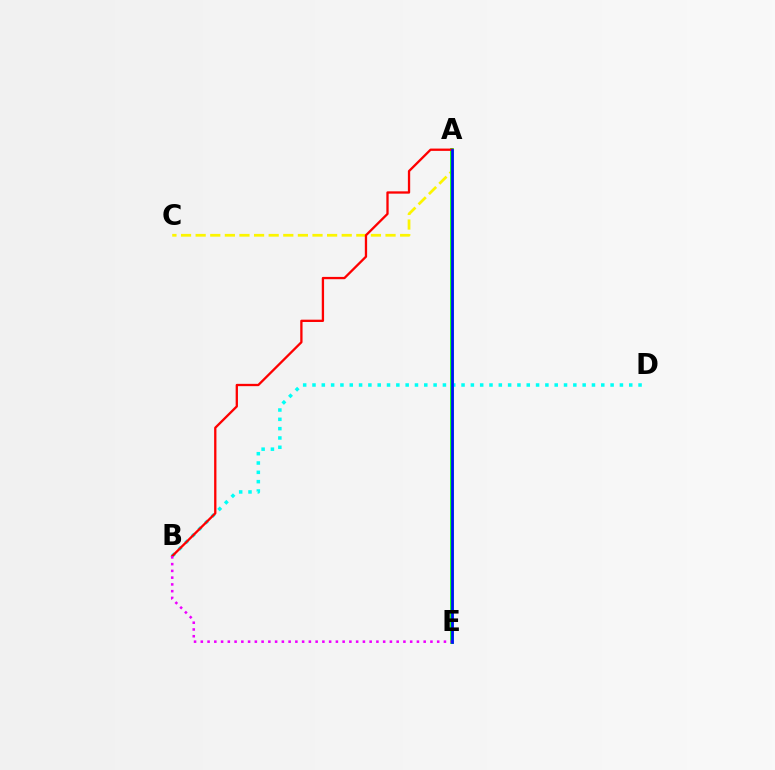{('A', 'C'): [{'color': '#fcf500', 'line_style': 'dashed', 'thickness': 1.98}], ('A', 'E'): [{'color': '#08ff00', 'line_style': 'solid', 'thickness': 2.7}, {'color': '#0010ff', 'line_style': 'solid', 'thickness': 1.97}], ('B', 'D'): [{'color': '#00fff6', 'line_style': 'dotted', 'thickness': 2.53}], ('A', 'B'): [{'color': '#ff0000', 'line_style': 'solid', 'thickness': 1.66}], ('B', 'E'): [{'color': '#ee00ff', 'line_style': 'dotted', 'thickness': 1.83}]}